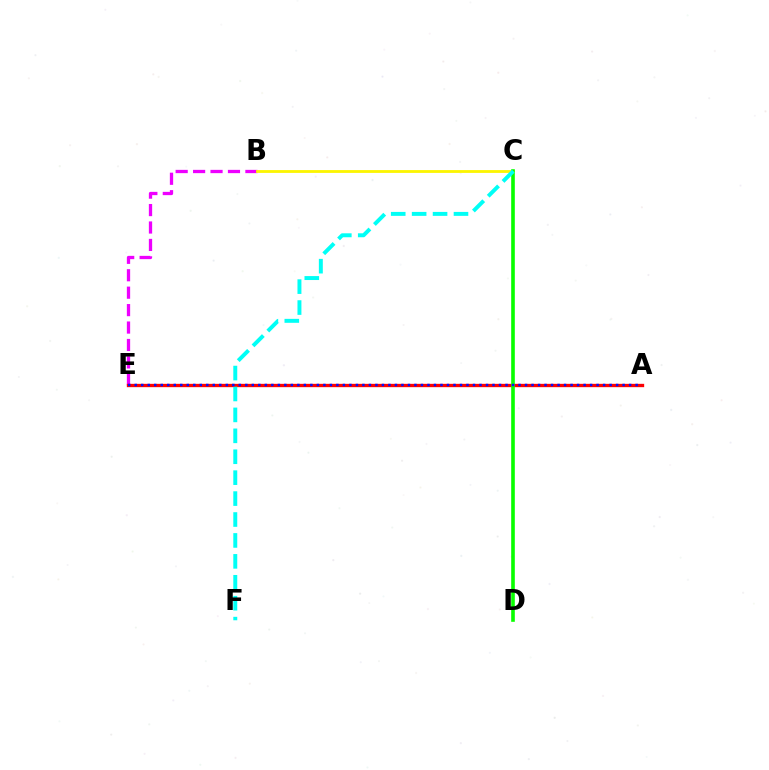{('B', 'E'): [{'color': '#ee00ff', 'line_style': 'dashed', 'thickness': 2.37}], ('B', 'C'): [{'color': '#fcf500', 'line_style': 'solid', 'thickness': 2.02}], ('A', 'E'): [{'color': '#ff0000', 'line_style': 'solid', 'thickness': 2.4}, {'color': '#0010ff', 'line_style': 'dotted', 'thickness': 1.77}], ('C', 'D'): [{'color': '#08ff00', 'line_style': 'solid', 'thickness': 2.61}], ('C', 'F'): [{'color': '#00fff6', 'line_style': 'dashed', 'thickness': 2.84}]}